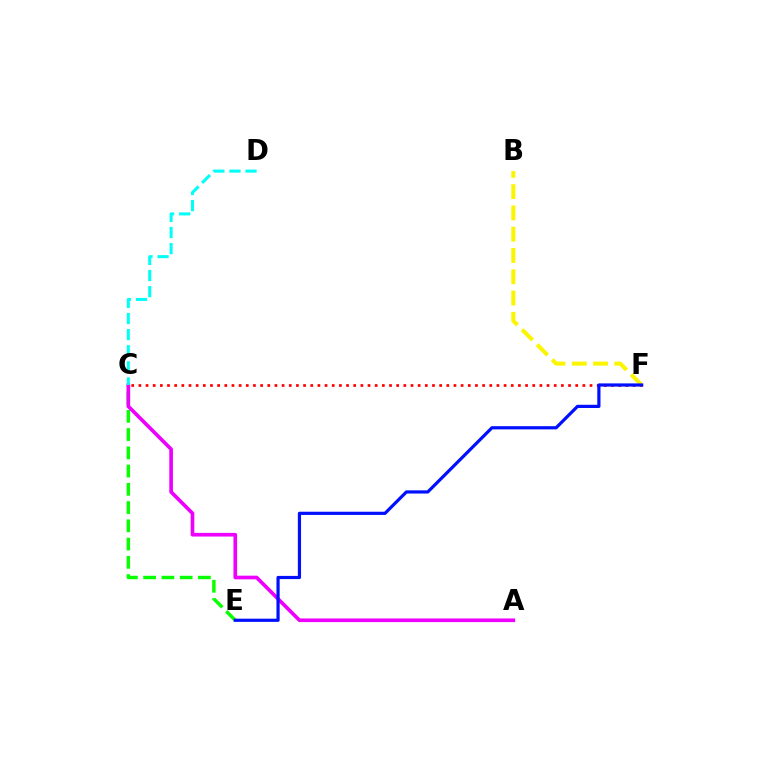{('C', 'E'): [{'color': '#08ff00', 'line_style': 'dashed', 'thickness': 2.48}], ('C', 'F'): [{'color': '#ff0000', 'line_style': 'dotted', 'thickness': 1.95}], ('B', 'F'): [{'color': '#fcf500', 'line_style': 'dashed', 'thickness': 2.89}], ('A', 'C'): [{'color': '#ee00ff', 'line_style': 'solid', 'thickness': 2.63}], ('C', 'D'): [{'color': '#00fff6', 'line_style': 'dashed', 'thickness': 2.19}], ('E', 'F'): [{'color': '#0010ff', 'line_style': 'solid', 'thickness': 2.3}]}